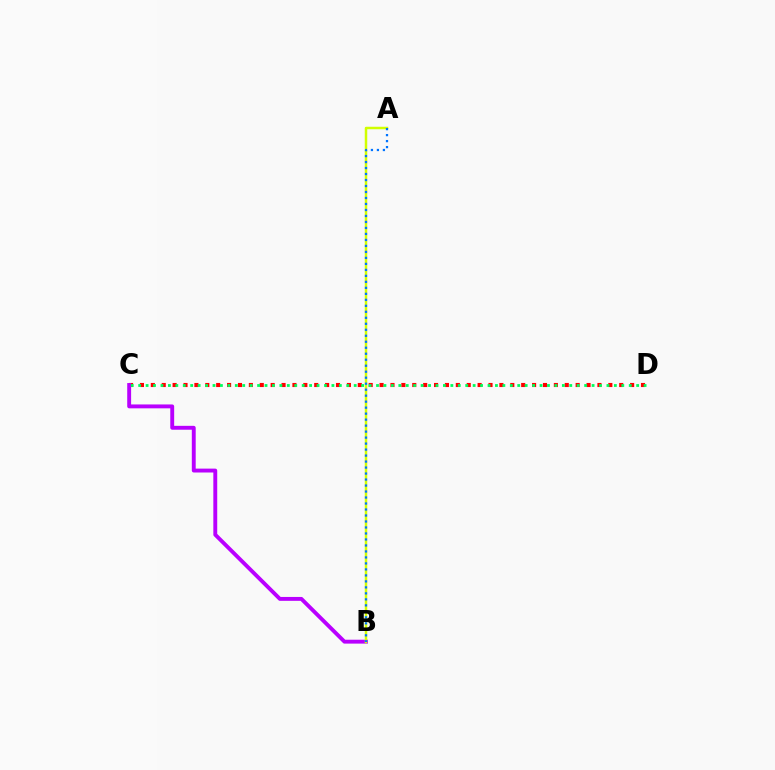{('C', 'D'): [{'color': '#ff0000', 'line_style': 'dotted', 'thickness': 2.96}, {'color': '#00ff5c', 'line_style': 'dotted', 'thickness': 2.02}], ('B', 'C'): [{'color': '#b900ff', 'line_style': 'solid', 'thickness': 2.8}], ('A', 'B'): [{'color': '#d1ff00', 'line_style': 'solid', 'thickness': 1.8}, {'color': '#0074ff', 'line_style': 'dotted', 'thickness': 1.63}]}